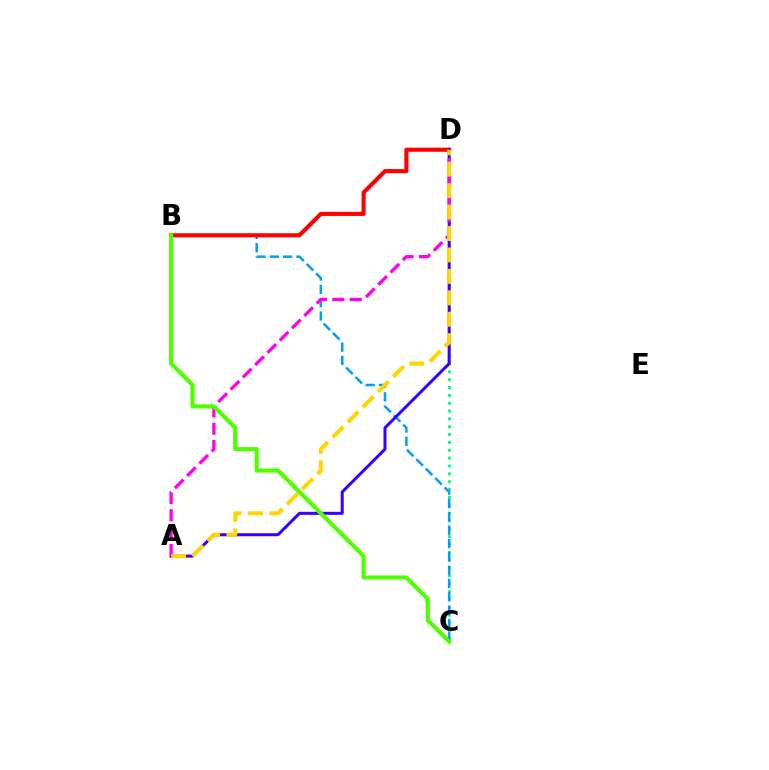{('C', 'D'): [{'color': '#00ff86', 'line_style': 'dotted', 'thickness': 2.13}], ('B', 'C'): [{'color': '#009eff', 'line_style': 'dashed', 'thickness': 1.81}, {'color': '#4fff00', 'line_style': 'solid', 'thickness': 2.97}], ('B', 'D'): [{'color': '#ff0000', 'line_style': 'solid', 'thickness': 2.96}], ('A', 'D'): [{'color': '#3700ff', 'line_style': 'solid', 'thickness': 2.18}, {'color': '#ff00ed', 'line_style': 'dashed', 'thickness': 2.36}, {'color': '#ffd500', 'line_style': 'dashed', 'thickness': 2.91}]}